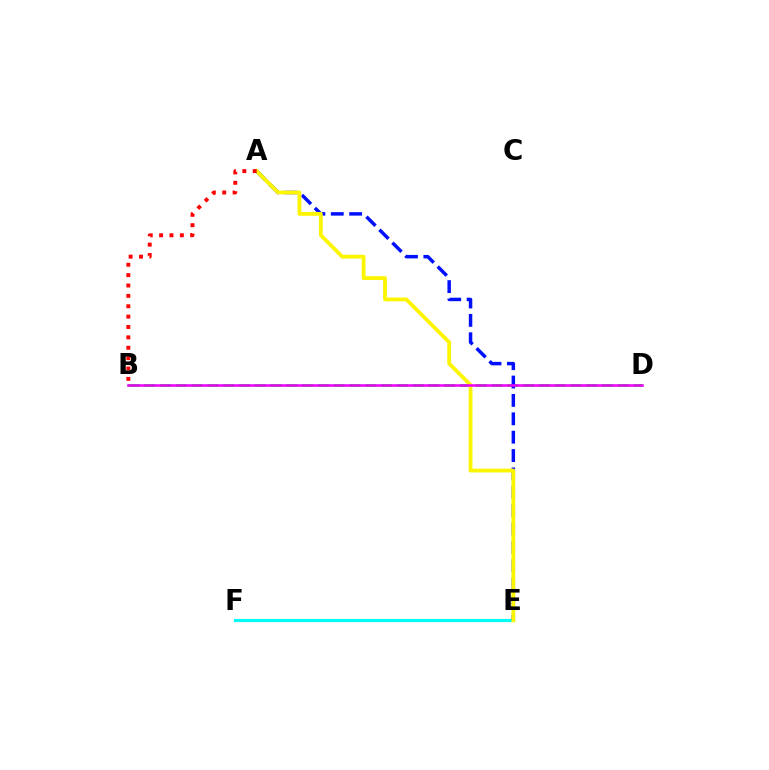{('E', 'F'): [{'color': '#00fff6', 'line_style': 'solid', 'thickness': 2.27}], ('B', 'D'): [{'color': '#08ff00', 'line_style': 'dashed', 'thickness': 2.14}, {'color': '#ee00ff', 'line_style': 'solid', 'thickness': 1.83}], ('A', 'E'): [{'color': '#0010ff', 'line_style': 'dashed', 'thickness': 2.5}, {'color': '#fcf500', 'line_style': 'solid', 'thickness': 2.74}], ('A', 'B'): [{'color': '#ff0000', 'line_style': 'dotted', 'thickness': 2.82}]}